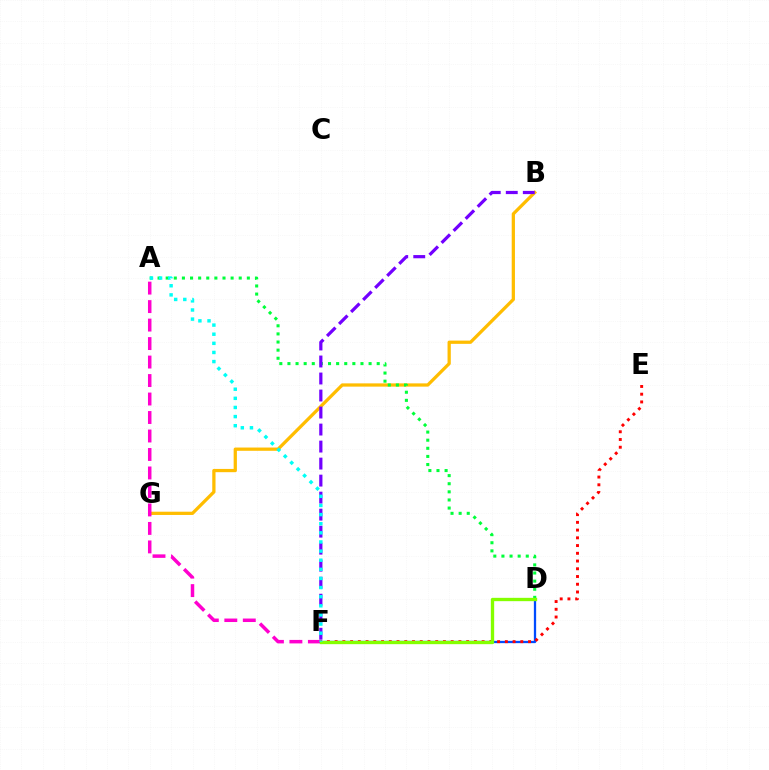{('B', 'G'): [{'color': '#ffbd00', 'line_style': 'solid', 'thickness': 2.35}], ('A', 'F'): [{'color': '#ff00cf', 'line_style': 'dashed', 'thickness': 2.51}, {'color': '#00fff6', 'line_style': 'dotted', 'thickness': 2.48}], ('D', 'F'): [{'color': '#004bff', 'line_style': 'solid', 'thickness': 1.64}, {'color': '#84ff00', 'line_style': 'solid', 'thickness': 2.4}], ('A', 'D'): [{'color': '#00ff39', 'line_style': 'dotted', 'thickness': 2.2}], ('E', 'F'): [{'color': '#ff0000', 'line_style': 'dotted', 'thickness': 2.1}], ('B', 'F'): [{'color': '#7200ff', 'line_style': 'dashed', 'thickness': 2.31}]}